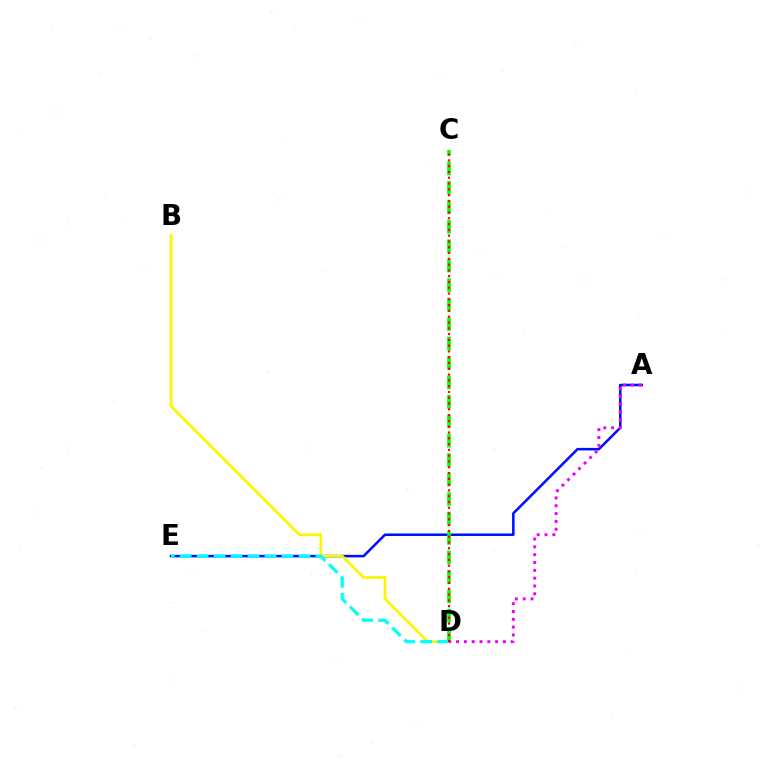{('A', 'E'): [{'color': '#0010ff', 'line_style': 'solid', 'thickness': 1.84}], ('C', 'D'): [{'color': '#08ff00', 'line_style': 'dashed', 'thickness': 2.64}, {'color': '#ff0000', 'line_style': 'dotted', 'thickness': 1.57}], ('B', 'D'): [{'color': '#fcf500', 'line_style': 'solid', 'thickness': 1.94}], ('A', 'D'): [{'color': '#ee00ff', 'line_style': 'dotted', 'thickness': 2.12}], ('D', 'E'): [{'color': '#00fff6', 'line_style': 'dashed', 'thickness': 2.31}]}